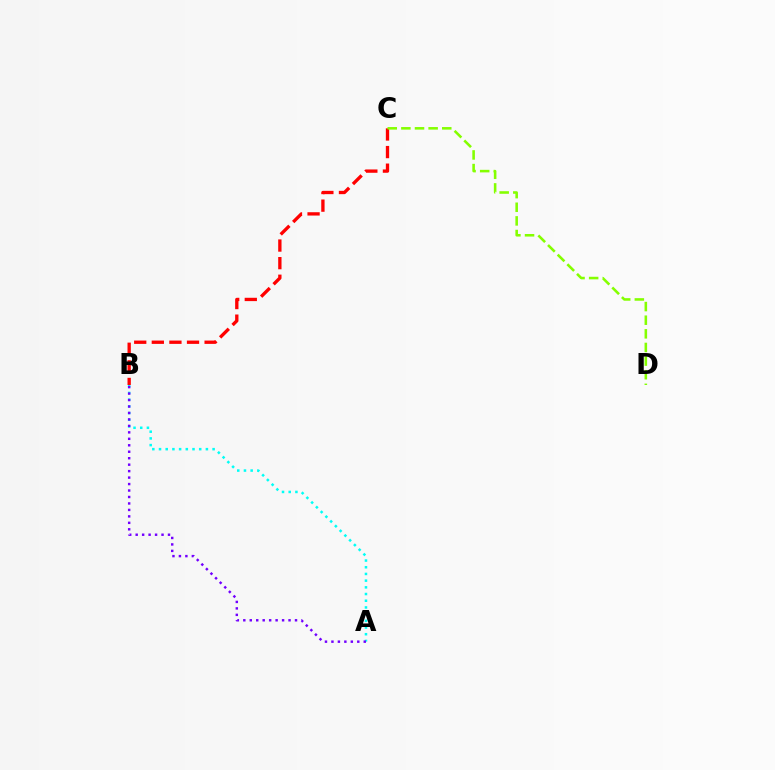{('B', 'C'): [{'color': '#ff0000', 'line_style': 'dashed', 'thickness': 2.39}], ('C', 'D'): [{'color': '#84ff00', 'line_style': 'dashed', 'thickness': 1.85}], ('A', 'B'): [{'color': '#00fff6', 'line_style': 'dotted', 'thickness': 1.82}, {'color': '#7200ff', 'line_style': 'dotted', 'thickness': 1.76}]}